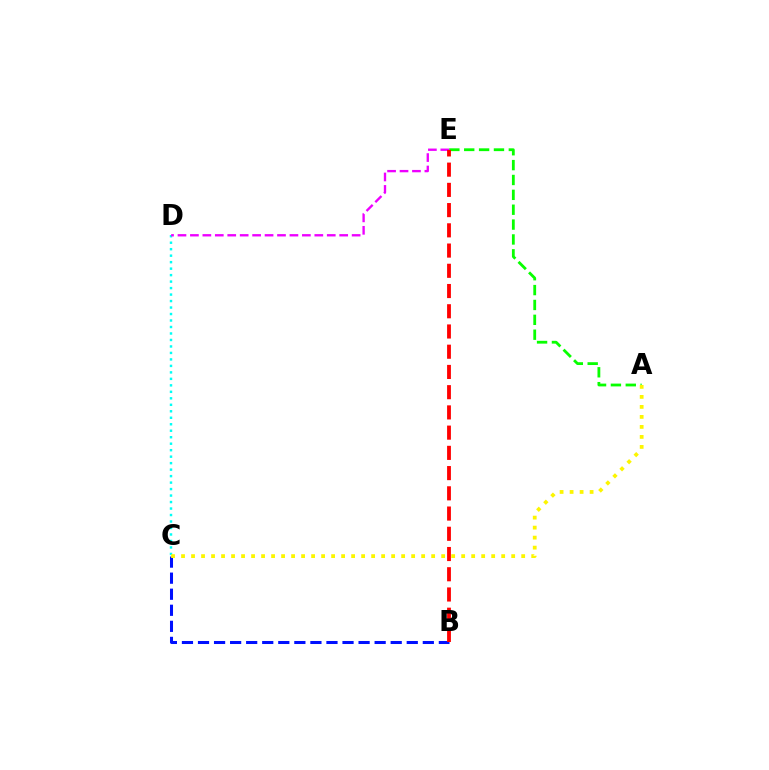{('B', 'C'): [{'color': '#0010ff', 'line_style': 'dashed', 'thickness': 2.18}], ('C', 'D'): [{'color': '#00fff6', 'line_style': 'dotted', 'thickness': 1.76}], ('A', 'E'): [{'color': '#08ff00', 'line_style': 'dashed', 'thickness': 2.02}], ('D', 'E'): [{'color': '#ee00ff', 'line_style': 'dashed', 'thickness': 1.69}], ('B', 'E'): [{'color': '#ff0000', 'line_style': 'dashed', 'thickness': 2.75}], ('A', 'C'): [{'color': '#fcf500', 'line_style': 'dotted', 'thickness': 2.72}]}